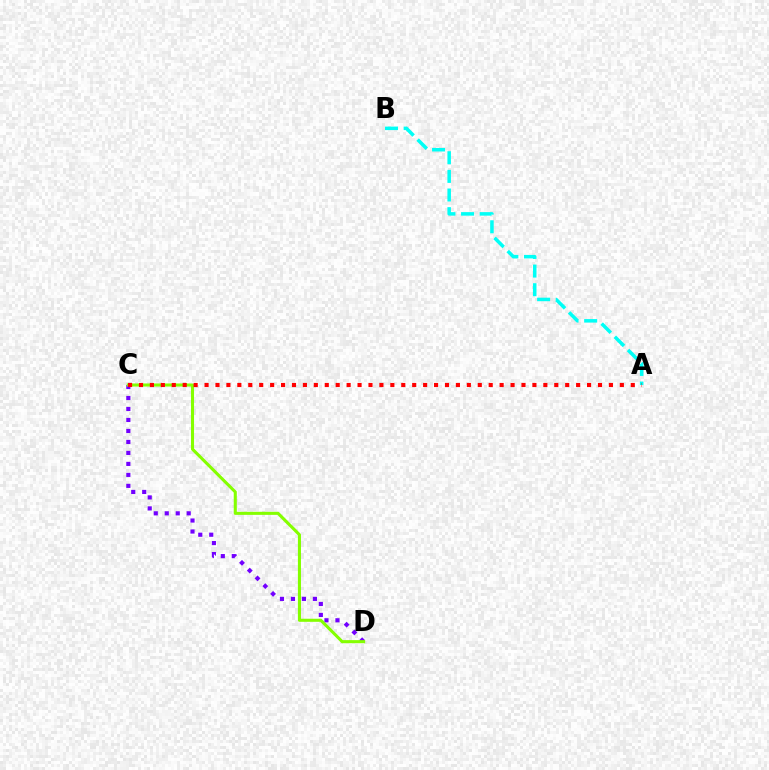{('C', 'D'): [{'color': '#7200ff', 'line_style': 'dotted', 'thickness': 2.98}, {'color': '#84ff00', 'line_style': 'solid', 'thickness': 2.21}], ('A', 'B'): [{'color': '#00fff6', 'line_style': 'dashed', 'thickness': 2.53}], ('A', 'C'): [{'color': '#ff0000', 'line_style': 'dotted', 'thickness': 2.97}]}